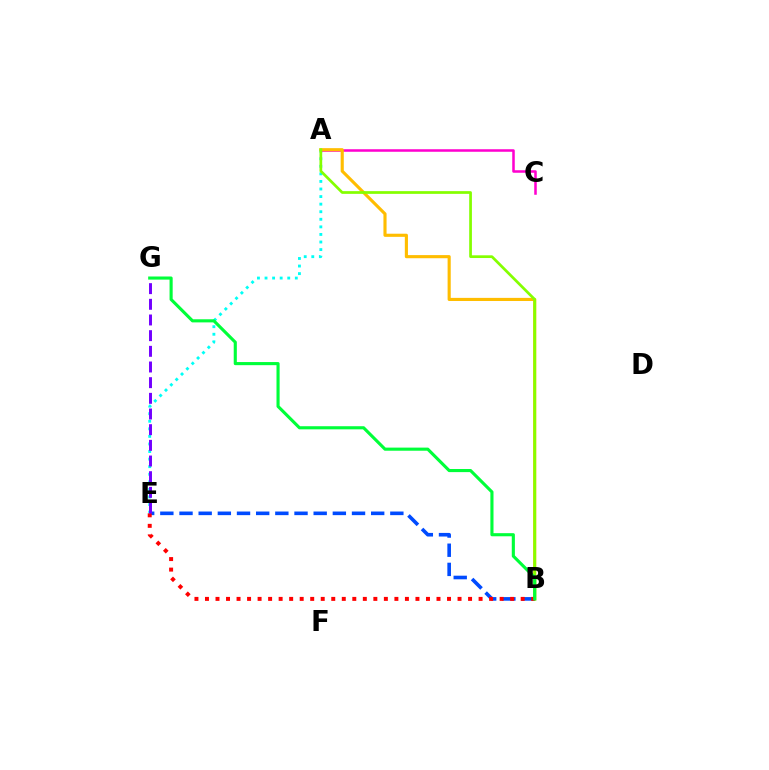{('A', 'E'): [{'color': '#00fff6', 'line_style': 'dotted', 'thickness': 2.06}], ('A', 'C'): [{'color': '#ff00cf', 'line_style': 'solid', 'thickness': 1.82}], ('B', 'E'): [{'color': '#004bff', 'line_style': 'dashed', 'thickness': 2.6}, {'color': '#ff0000', 'line_style': 'dotted', 'thickness': 2.86}], ('A', 'B'): [{'color': '#ffbd00', 'line_style': 'solid', 'thickness': 2.25}, {'color': '#84ff00', 'line_style': 'solid', 'thickness': 1.96}], ('B', 'G'): [{'color': '#00ff39', 'line_style': 'solid', 'thickness': 2.24}], ('E', 'G'): [{'color': '#7200ff', 'line_style': 'dashed', 'thickness': 2.13}]}